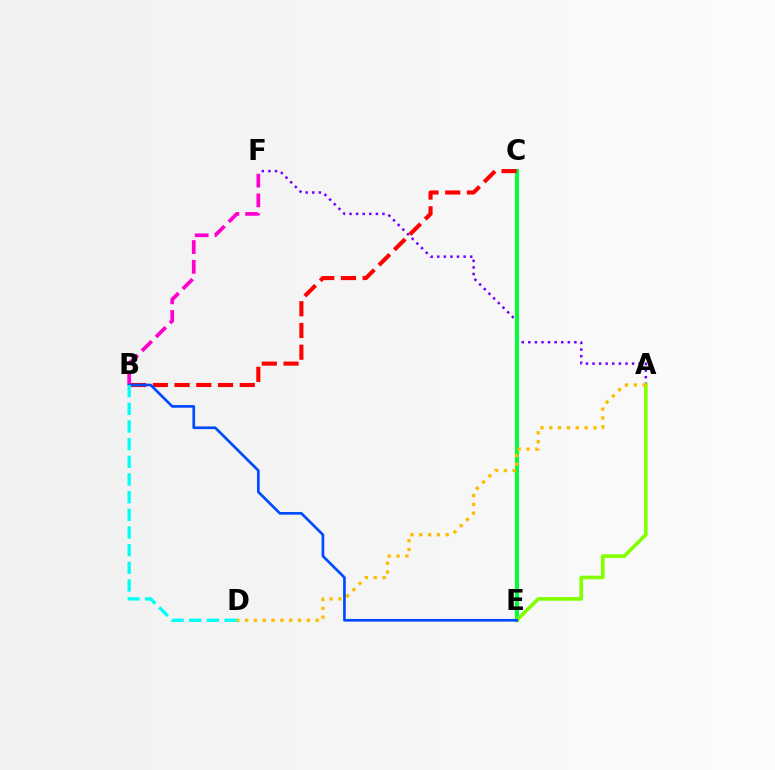{('A', 'F'): [{'color': '#7200ff', 'line_style': 'dotted', 'thickness': 1.79}], ('C', 'E'): [{'color': '#00ff39', 'line_style': 'solid', 'thickness': 2.91}], ('B', 'F'): [{'color': '#ff00cf', 'line_style': 'dashed', 'thickness': 2.68}], ('B', 'C'): [{'color': '#ff0000', 'line_style': 'dashed', 'thickness': 2.95}], ('A', 'E'): [{'color': '#84ff00', 'line_style': 'solid', 'thickness': 2.63}], ('A', 'D'): [{'color': '#ffbd00', 'line_style': 'dotted', 'thickness': 2.4}], ('B', 'E'): [{'color': '#004bff', 'line_style': 'solid', 'thickness': 1.93}], ('B', 'D'): [{'color': '#00fff6', 'line_style': 'dashed', 'thickness': 2.4}]}